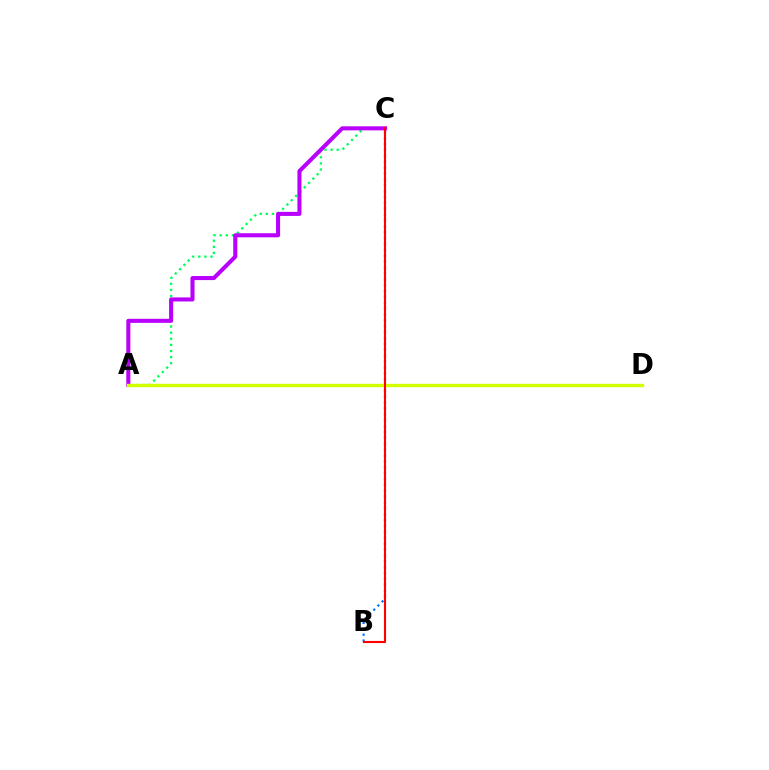{('A', 'C'): [{'color': '#00ff5c', 'line_style': 'dotted', 'thickness': 1.66}, {'color': '#b900ff', 'line_style': 'solid', 'thickness': 2.92}], ('B', 'C'): [{'color': '#0074ff', 'line_style': 'dotted', 'thickness': 1.6}, {'color': '#ff0000', 'line_style': 'solid', 'thickness': 1.53}], ('A', 'D'): [{'color': '#d1ff00', 'line_style': 'solid', 'thickness': 2.42}]}